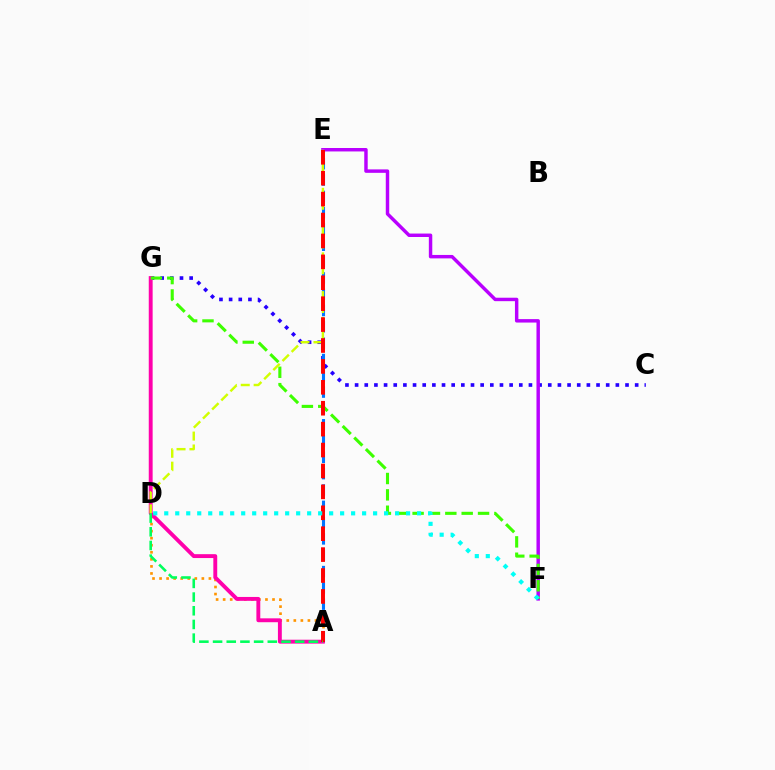{('C', 'G'): [{'color': '#2500ff', 'line_style': 'dotted', 'thickness': 2.62}], ('A', 'D'): [{'color': '#ff9400', 'line_style': 'dotted', 'thickness': 1.92}, {'color': '#00ff5c', 'line_style': 'dashed', 'thickness': 1.86}], ('E', 'F'): [{'color': '#b900ff', 'line_style': 'solid', 'thickness': 2.48}], ('A', 'E'): [{'color': '#0074ff', 'line_style': 'dashed', 'thickness': 2.22}, {'color': '#ff0000', 'line_style': 'dashed', 'thickness': 2.84}], ('A', 'G'): [{'color': '#ff00ac', 'line_style': 'solid', 'thickness': 2.79}], ('F', 'G'): [{'color': '#3dff00', 'line_style': 'dashed', 'thickness': 2.22}], ('D', 'E'): [{'color': '#d1ff00', 'line_style': 'dashed', 'thickness': 1.75}], ('D', 'F'): [{'color': '#00fff6', 'line_style': 'dotted', 'thickness': 2.99}]}